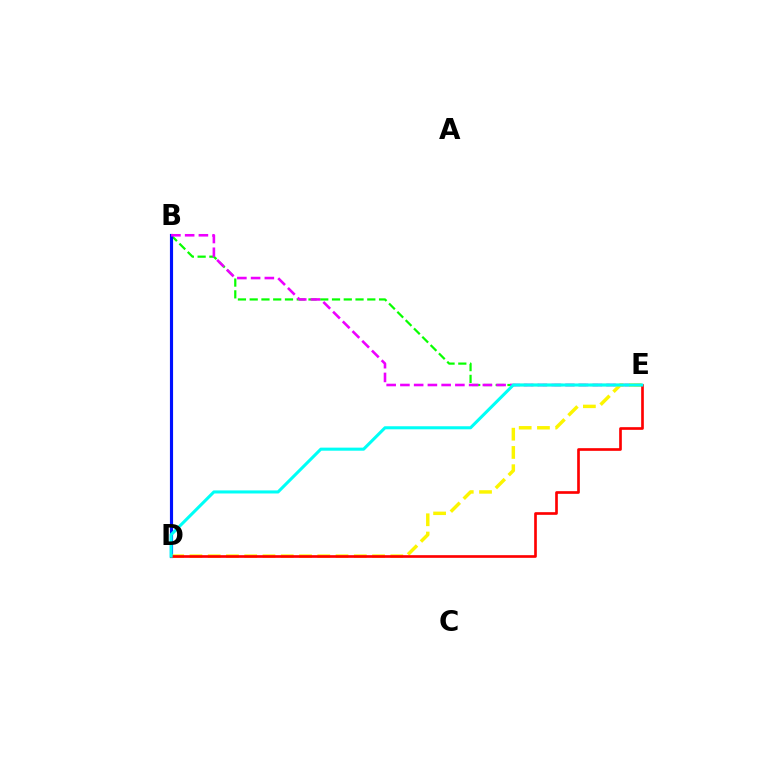{('B', 'E'): [{'color': '#08ff00', 'line_style': 'dashed', 'thickness': 1.6}, {'color': '#ee00ff', 'line_style': 'dashed', 'thickness': 1.87}], ('B', 'D'): [{'color': '#0010ff', 'line_style': 'solid', 'thickness': 2.27}], ('D', 'E'): [{'color': '#fcf500', 'line_style': 'dashed', 'thickness': 2.48}, {'color': '#ff0000', 'line_style': 'solid', 'thickness': 1.92}, {'color': '#00fff6', 'line_style': 'solid', 'thickness': 2.21}]}